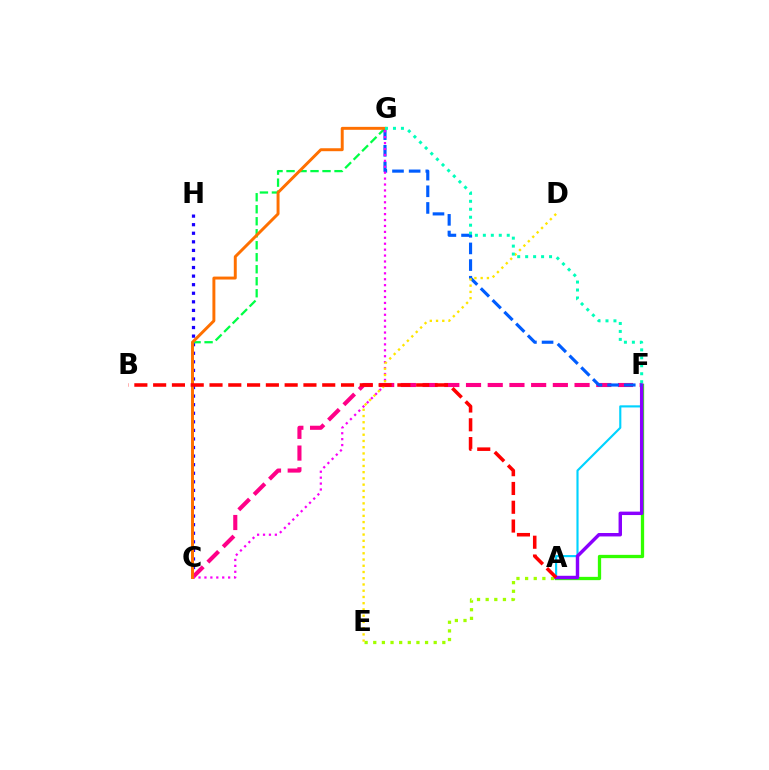{('C', 'H'): [{'color': '#1900ff', 'line_style': 'dotted', 'thickness': 2.33}], ('C', 'G'): [{'color': '#00ff45', 'line_style': 'dashed', 'thickness': 1.63}, {'color': '#fa00f9', 'line_style': 'dotted', 'thickness': 1.61}, {'color': '#ff7000', 'line_style': 'solid', 'thickness': 2.12}], ('C', 'F'): [{'color': '#ff0088', 'line_style': 'dashed', 'thickness': 2.95}], ('A', 'E'): [{'color': '#a2ff00', 'line_style': 'dotted', 'thickness': 2.35}], ('A', 'F'): [{'color': '#00d3ff', 'line_style': 'solid', 'thickness': 1.54}, {'color': '#31ff00', 'line_style': 'solid', 'thickness': 2.37}, {'color': '#8a00ff', 'line_style': 'solid', 'thickness': 2.47}], ('F', 'G'): [{'color': '#005dff', 'line_style': 'dashed', 'thickness': 2.26}, {'color': '#00ffbb', 'line_style': 'dotted', 'thickness': 2.16}], ('D', 'E'): [{'color': '#ffe600', 'line_style': 'dotted', 'thickness': 1.7}], ('A', 'B'): [{'color': '#ff0000', 'line_style': 'dashed', 'thickness': 2.55}]}